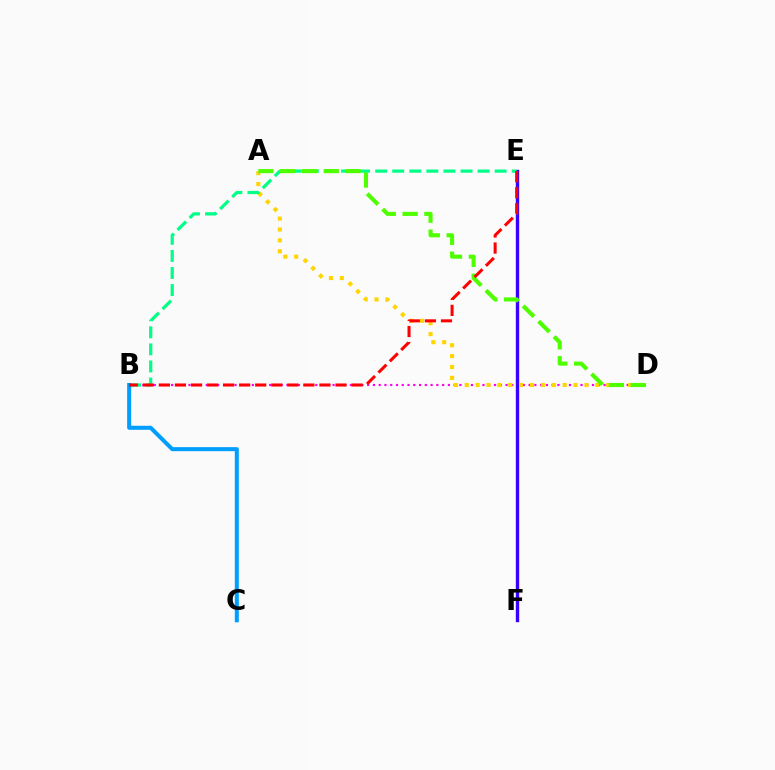{('B', 'D'): [{'color': '#ff00ed', 'line_style': 'dotted', 'thickness': 1.57}], ('E', 'F'): [{'color': '#3700ff', 'line_style': 'solid', 'thickness': 2.42}], ('A', 'D'): [{'color': '#ffd500', 'line_style': 'dotted', 'thickness': 2.96}, {'color': '#4fff00', 'line_style': 'dashed', 'thickness': 2.96}], ('B', 'E'): [{'color': '#00ff86', 'line_style': 'dashed', 'thickness': 2.32}, {'color': '#ff0000', 'line_style': 'dashed', 'thickness': 2.18}], ('B', 'C'): [{'color': '#009eff', 'line_style': 'solid', 'thickness': 2.9}]}